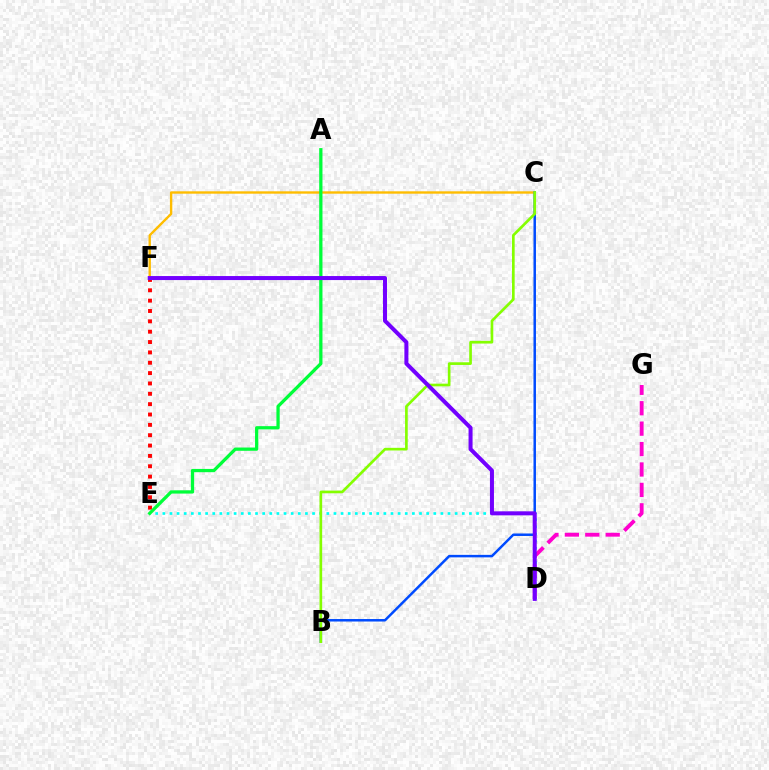{('C', 'F'): [{'color': '#ffbd00', 'line_style': 'solid', 'thickness': 1.71}], ('D', 'E'): [{'color': '#00fff6', 'line_style': 'dotted', 'thickness': 1.94}], ('B', 'C'): [{'color': '#004bff', 'line_style': 'solid', 'thickness': 1.8}, {'color': '#84ff00', 'line_style': 'solid', 'thickness': 1.92}], ('D', 'G'): [{'color': '#ff00cf', 'line_style': 'dashed', 'thickness': 2.77}], ('E', 'F'): [{'color': '#ff0000', 'line_style': 'dotted', 'thickness': 2.81}], ('A', 'E'): [{'color': '#00ff39', 'line_style': 'solid', 'thickness': 2.35}], ('D', 'F'): [{'color': '#7200ff', 'line_style': 'solid', 'thickness': 2.89}]}